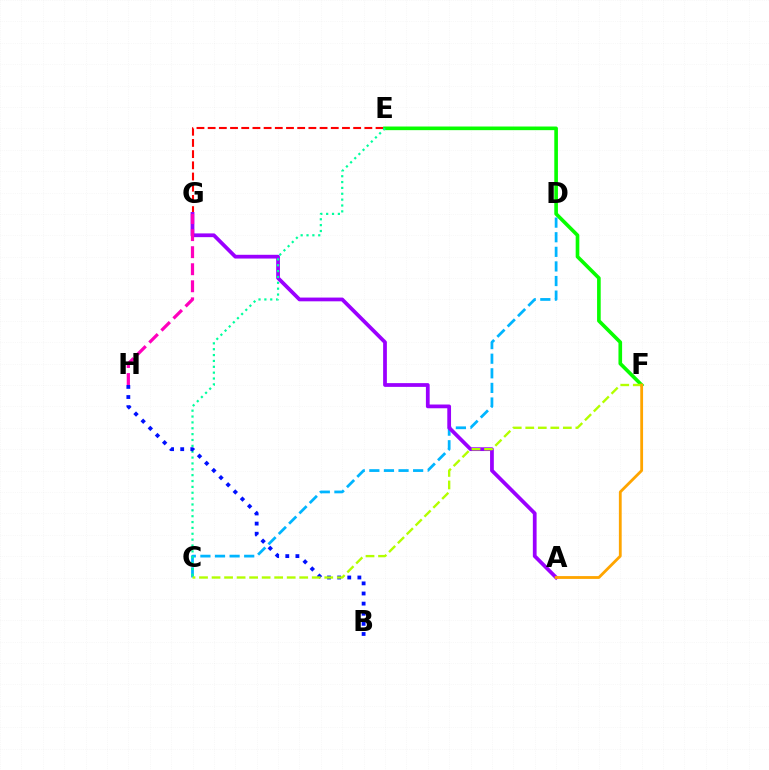{('E', 'G'): [{'color': '#ff0000', 'line_style': 'dashed', 'thickness': 1.52}], ('E', 'F'): [{'color': '#08ff00', 'line_style': 'solid', 'thickness': 2.62}], ('C', 'D'): [{'color': '#00b5ff', 'line_style': 'dashed', 'thickness': 1.98}], ('A', 'G'): [{'color': '#9b00ff', 'line_style': 'solid', 'thickness': 2.7}], ('C', 'E'): [{'color': '#00ff9d', 'line_style': 'dotted', 'thickness': 1.59}], ('B', 'H'): [{'color': '#0010ff', 'line_style': 'dotted', 'thickness': 2.75}], ('C', 'F'): [{'color': '#b3ff00', 'line_style': 'dashed', 'thickness': 1.7}], ('G', 'H'): [{'color': '#ff00bd', 'line_style': 'dashed', 'thickness': 2.32}], ('A', 'F'): [{'color': '#ffa500', 'line_style': 'solid', 'thickness': 2.02}]}